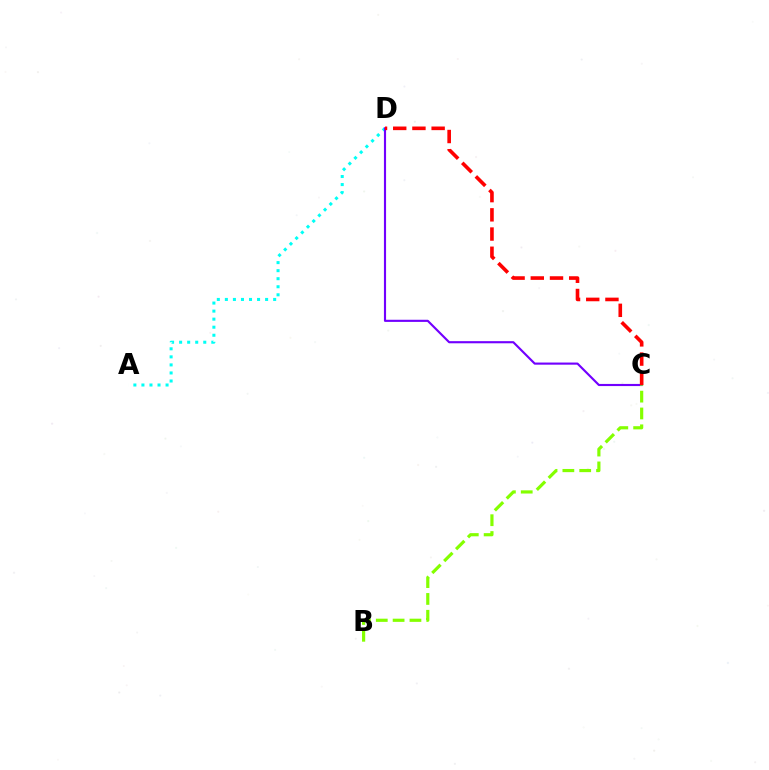{('A', 'D'): [{'color': '#00fff6', 'line_style': 'dotted', 'thickness': 2.19}], ('C', 'D'): [{'color': '#7200ff', 'line_style': 'solid', 'thickness': 1.54}, {'color': '#ff0000', 'line_style': 'dashed', 'thickness': 2.61}], ('B', 'C'): [{'color': '#84ff00', 'line_style': 'dashed', 'thickness': 2.29}]}